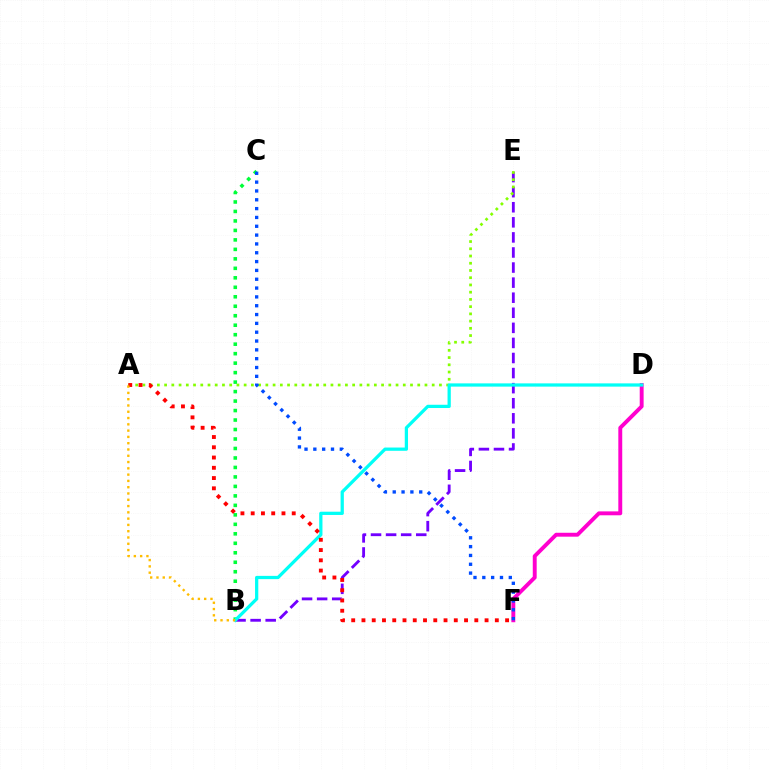{('B', 'E'): [{'color': '#7200ff', 'line_style': 'dashed', 'thickness': 2.05}], ('B', 'C'): [{'color': '#00ff39', 'line_style': 'dotted', 'thickness': 2.58}], ('A', 'E'): [{'color': '#84ff00', 'line_style': 'dotted', 'thickness': 1.97}], ('D', 'F'): [{'color': '#ff00cf', 'line_style': 'solid', 'thickness': 2.81}], ('B', 'D'): [{'color': '#00fff6', 'line_style': 'solid', 'thickness': 2.34}], ('A', 'F'): [{'color': '#ff0000', 'line_style': 'dotted', 'thickness': 2.79}], ('C', 'F'): [{'color': '#004bff', 'line_style': 'dotted', 'thickness': 2.4}], ('A', 'B'): [{'color': '#ffbd00', 'line_style': 'dotted', 'thickness': 1.71}]}